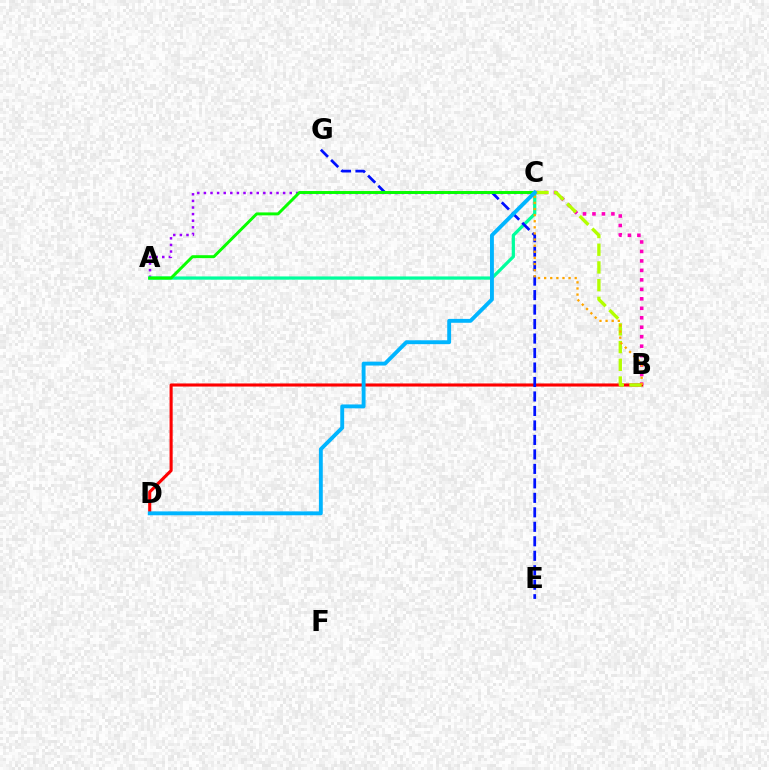{('B', 'D'): [{'color': '#ff0000', 'line_style': 'solid', 'thickness': 2.22}], ('A', 'C'): [{'color': '#9b00ff', 'line_style': 'dotted', 'thickness': 1.79}, {'color': '#00ff9d', 'line_style': 'solid', 'thickness': 2.32}, {'color': '#08ff00', 'line_style': 'solid', 'thickness': 2.12}], ('B', 'C'): [{'color': '#ff00bd', 'line_style': 'dotted', 'thickness': 2.57}, {'color': '#b3ff00', 'line_style': 'dashed', 'thickness': 2.41}, {'color': '#ffa500', 'line_style': 'dotted', 'thickness': 1.66}], ('E', 'G'): [{'color': '#0010ff', 'line_style': 'dashed', 'thickness': 1.97}], ('C', 'D'): [{'color': '#00b5ff', 'line_style': 'solid', 'thickness': 2.79}]}